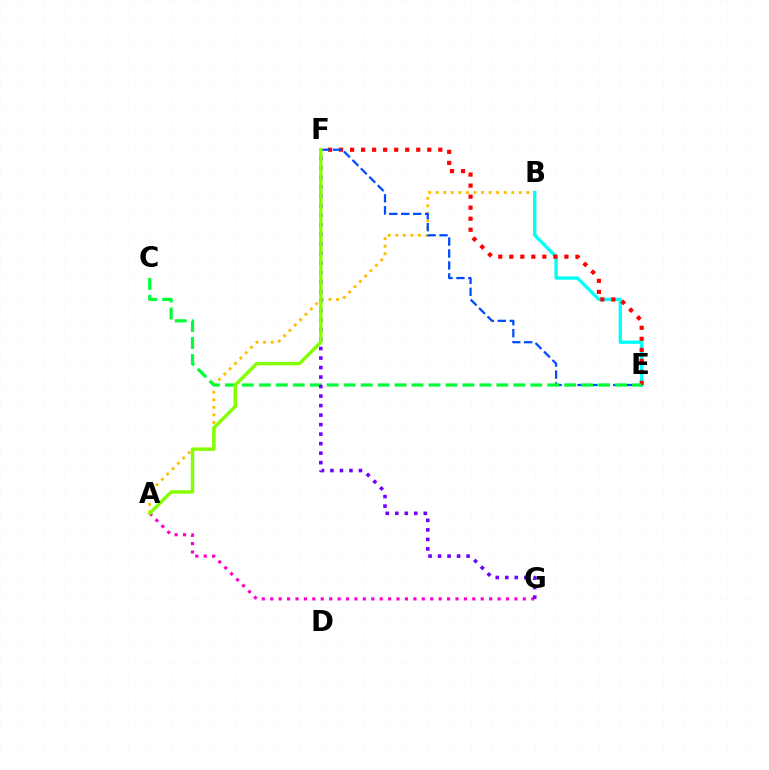{('A', 'G'): [{'color': '#ff00cf', 'line_style': 'dotted', 'thickness': 2.29}], ('A', 'B'): [{'color': '#ffbd00', 'line_style': 'dotted', 'thickness': 2.05}], ('B', 'E'): [{'color': '#00fff6', 'line_style': 'solid', 'thickness': 2.4}], ('E', 'F'): [{'color': '#ff0000', 'line_style': 'dotted', 'thickness': 3.0}, {'color': '#004bff', 'line_style': 'dashed', 'thickness': 1.62}], ('C', 'E'): [{'color': '#00ff39', 'line_style': 'dashed', 'thickness': 2.3}], ('F', 'G'): [{'color': '#7200ff', 'line_style': 'dotted', 'thickness': 2.58}], ('A', 'F'): [{'color': '#84ff00', 'line_style': 'solid', 'thickness': 2.47}]}